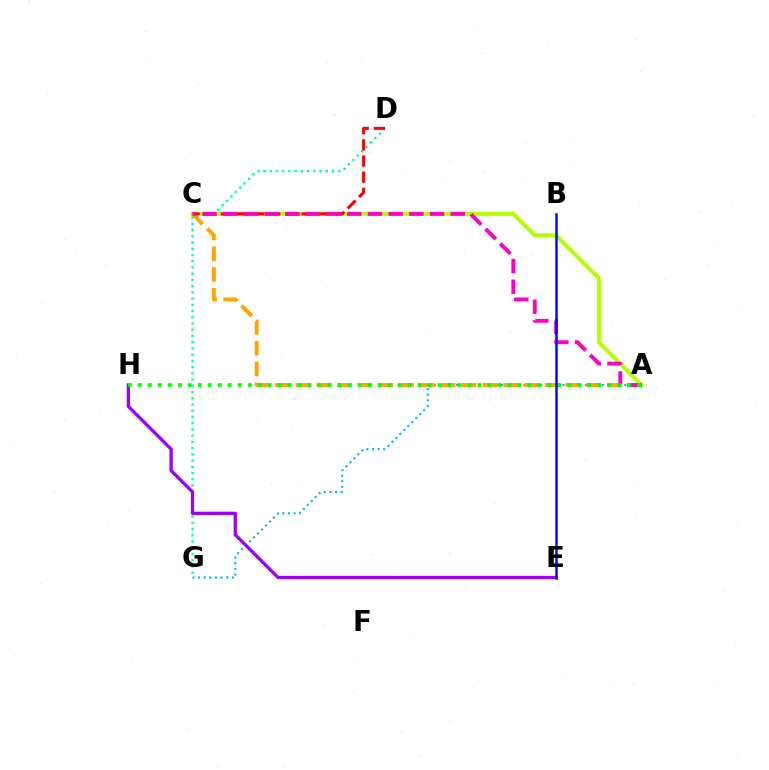{('D', 'G'): [{'color': '#00ff9d', 'line_style': 'dotted', 'thickness': 1.69}], ('A', 'C'): [{'color': '#b3ff00', 'line_style': 'solid', 'thickness': 2.91}, {'color': '#ffa500', 'line_style': 'dashed', 'thickness': 2.82}, {'color': '#ff00bd', 'line_style': 'dashed', 'thickness': 2.81}], ('A', 'G'): [{'color': '#00b5ff', 'line_style': 'dotted', 'thickness': 1.52}], ('C', 'D'): [{'color': '#ff0000', 'line_style': 'dashed', 'thickness': 2.19}], ('E', 'H'): [{'color': '#9b00ff', 'line_style': 'solid', 'thickness': 2.36}], ('A', 'H'): [{'color': '#08ff00', 'line_style': 'dotted', 'thickness': 2.71}], ('B', 'E'): [{'color': '#0010ff', 'line_style': 'solid', 'thickness': 1.83}]}